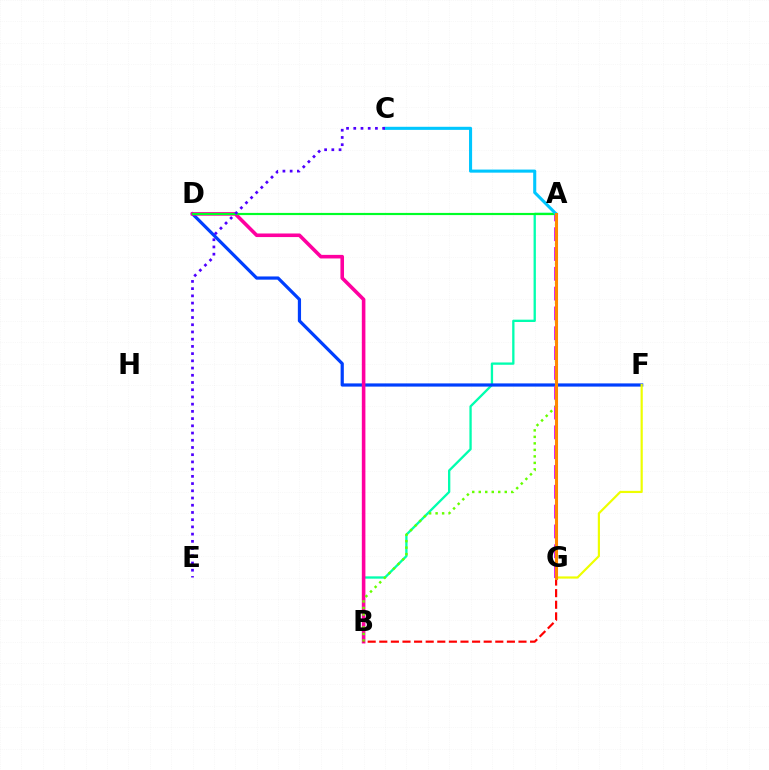{('A', 'B'): [{'color': '#00ffaf', 'line_style': 'solid', 'thickness': 1.67}, {'color': '#66ff00', 'line_style': 'dotted', 'thickness': 1.77}], ('D', 'F'): [{'color': '#003fff', 'line_style': 'solid', 'thickness': 2.31}], ('A', 'G'): [{'color': '#d600ff', 'line_style': 'dashed', 'thickness': 2.69}, {'color': '#ff8800', 'line_style': 'solid', 'thickness': 2.2}], ('B', 'D'): [{'color': '#ff00a0', 'line_style': 'solid', 'thickness': 2.58}], ('B', 'G'): [{'color': '#ff0000', 'line_style': 'dashed', 'thickness': 1.58}], ('F', 'G'): [{'color': '#eeff00', 'line_style': 'solid', 'thickness': 1.58}], ('A', 'D'): [{'color': '#00ff27', 'line_style': 'solid', 'thickness': 1.56}], ('A', 'C'): [{'color': '#00c7ff', 'line_style': 'solid', 'thickness': 2.22}], ('C', 'E'): [{'color': '#4f00ff', 'line_style': 'dotted', 'thickness': 1.96}]}